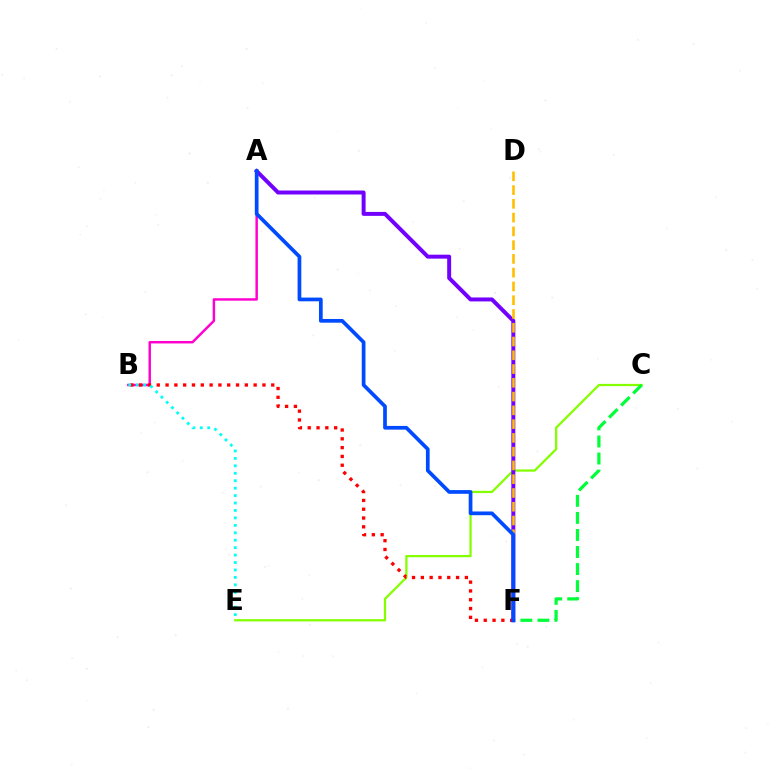{('C', 'E'): [{'color': '#84ff00', 'line_style': 'solid', 'thickness': 1.62}], ('A', 'B'): [{'color': '#ff00cf', 'line_style': 'solid', 'thickness': 1.77}], ('B', 'F'): [{'color': '#ff0000', 'line_style': 'dotted', 'thickness': 2.39}], ('B', 'E'): [{'color': '#00fff6', 'line_style': 'dotted', 'thickness': 2.02}], ('A', 'F'): [{'color': '#7200ff', 'line_style': 'solid', 'thickness': 2.85}, {'color': '#004bff', 'line_style': 'solid', 'thickness': 2.68}], ('C', 'F'): [{'color': '#00ff39', 'line_style': 'dashed', 'thickness': 2.32}], ('D', 'F'): [{'color': '#ffbd00', 'line_style': 'dashed', 'thickness': 1.87}]}